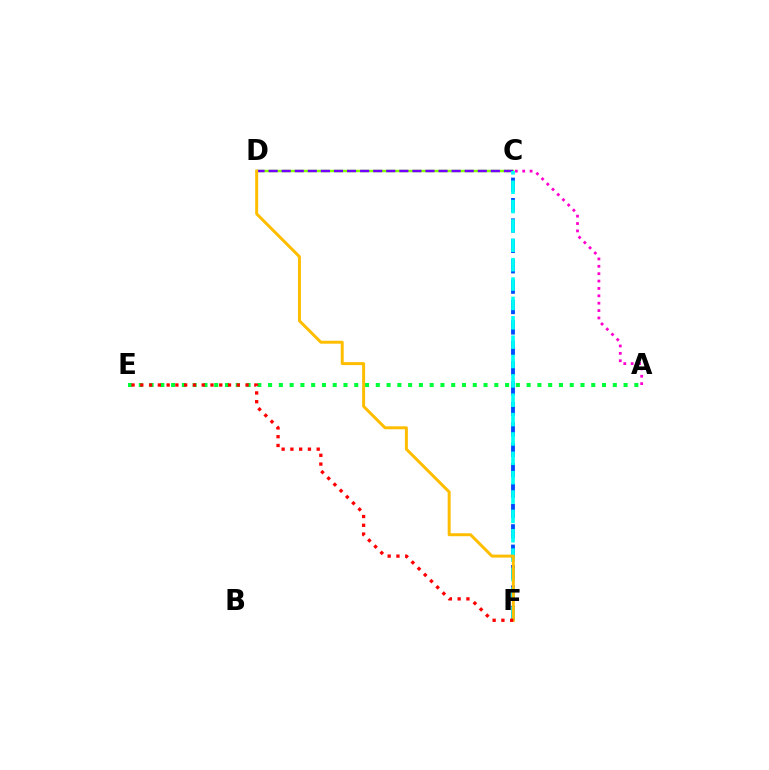{('A', 'E'): [{'color': '#00ff39', 'line_style': 'dotted', 'thickness': 2.93}], ('C', 'F'): [{'color': '#004bff', 'line_style': 'dashed', 'thickness': 2.77}, {'color': '#00fff6', 'line_style': 'dashed', 'thickness': 2.63}], ('A', 'C'): [{'color': '#ff00cf', 'line_style': 'dotted', 'thickness': 2.0}], ('C', 'D'): [{'color': '#84ff00', 'line_style': 'solid', 'thickness': 1.8}, {'color': '#7200ff', 'line_style': 'dashed', 'thickness': 1.78}], ('D', 'F'): [{'color': '#ffbd00', 'line_style': 'solid', 'thickness': 2.14}], ('E', 'F'): [{'color': '#ff0000', 'line_style': 'dotted', 'thickness': 2.38}]}